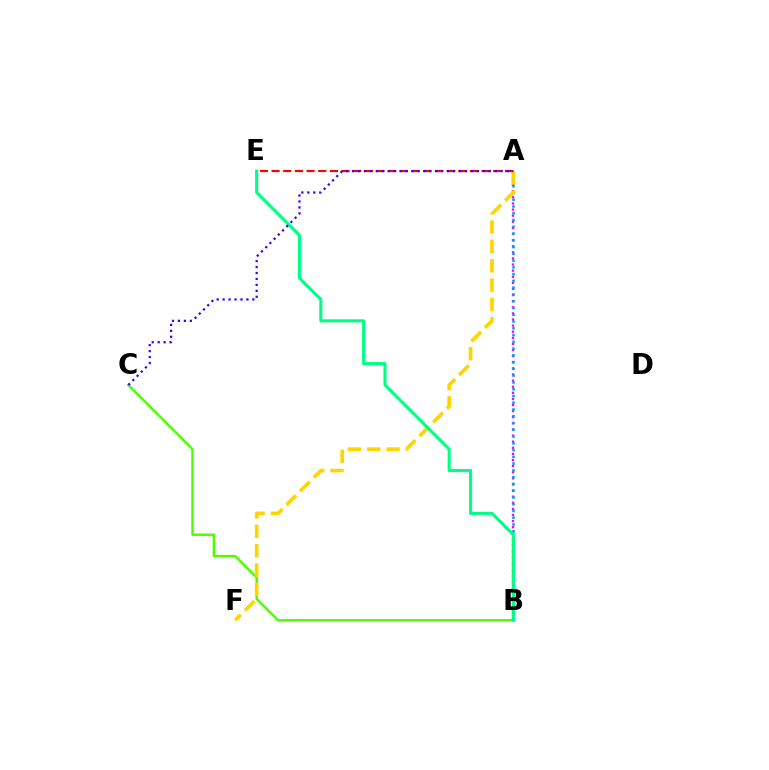{('B', 'C'): [{'color': '#4fff00', 'line_style': 'solid', 'thickness': 1.78}], ('A', 'B'): [{'color': '#ff00ed', 'line_style': 'dotted', 'thickness': 1.66}, {'color': '#009eff', 'line_style': 'dotted', 'thickness': 1.84}], ('A', 'F'): [{'color': '#ffd500', 'line_style': 'dashed', 'thickness': 2.63}], ('A', 'E'): [{'color': '#ff0000', 'line_style': 'dashed', 'thickness': 1.58}], ('B', 'E'): [{'color': '#00ff86', 'line_style': 'solid', 'thickness': 2.22}], ('A', 'C'): [{'color': '#3700ff', 'line_style': 'dotted', 'thickness': 1.62}]}